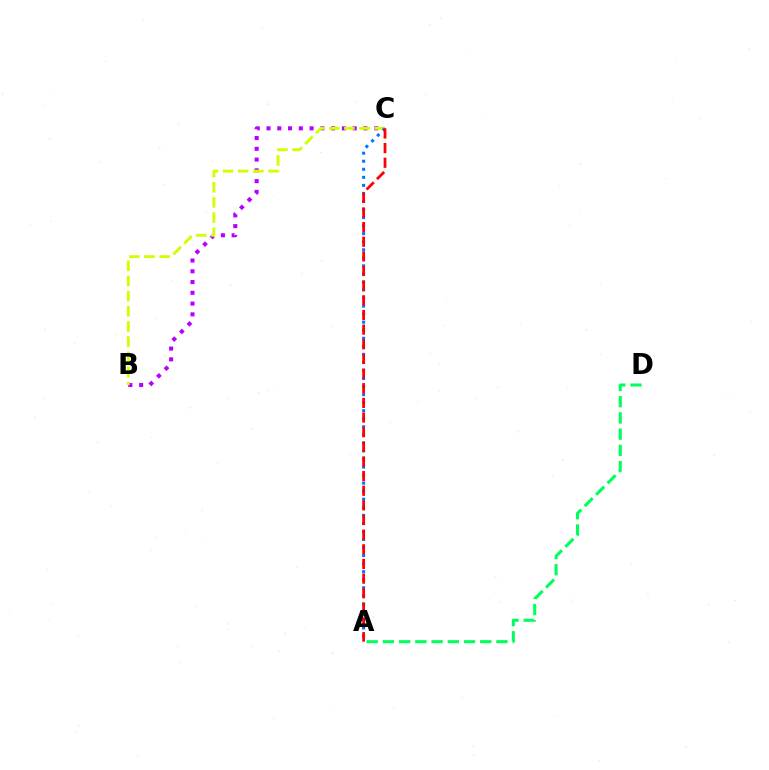{('B', 'C'): [{'color': '#b900ff', 'line_style': 'dotted', 'thickness': 2.93}, {'color': '#d1ff00', 'line_style': 'dashed', 'thickness': 2.06}], ('A', 'C'): [{'color': '#0074ff', 'line_style': 'dotted', 'thickness': 2.19}, {'color': '#ff0000', 'line_style': 'dashed', 'thickness': 1.99}], ('A', 'D'): [{'color': '#00ff5c', 'line_style': 'dashed', 'thickness': 2.2}]}